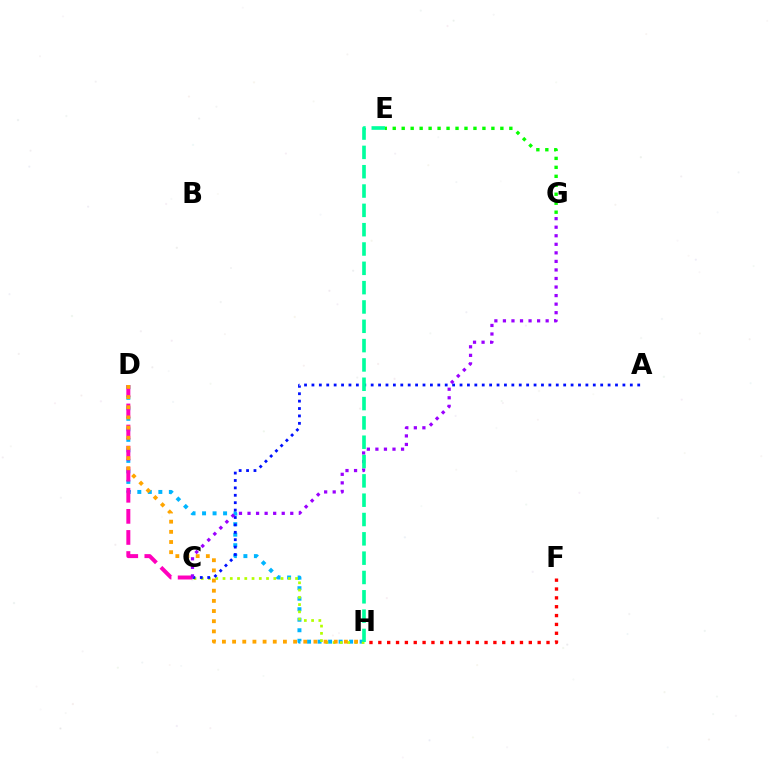{('D', 'H'): [{'color': '#00b5ff', 'line_style': 'dotted', 'thickness': 2.86}, {'color': '#ffa500', 'line_style': 'dotted', 'thickness': 2.76}], ('C', 'D'): [{'color': '#ff00bd', 'line_style': 'dashed', 'thickness': 2.86}], ('C', 'H'): [{'color': '#b3ff00', 'line_style': 'dotted', 'thickness': 1.97}], ('E', 'G'): [{'color': '#08ff00', 'line_style': 'dotted', 'thickness': 2.44}], ('A', 'C'): [{'color': '#0010ff', 'line_style': 'dotted', 'thickness': 2.01}], ('F', 'H'): [{'color': '#ff0000', 'line_style': 'dotted', 'thickness': 2.4}], ('C', 'G'): [{'color': '#9b00ff', 'line_style': 'dotted', 'thickness': 2.32}], ('E', 'H'): [{'color': '#00ff9d', 'line_style': 'dashed', 'thickness': 2.62}]}